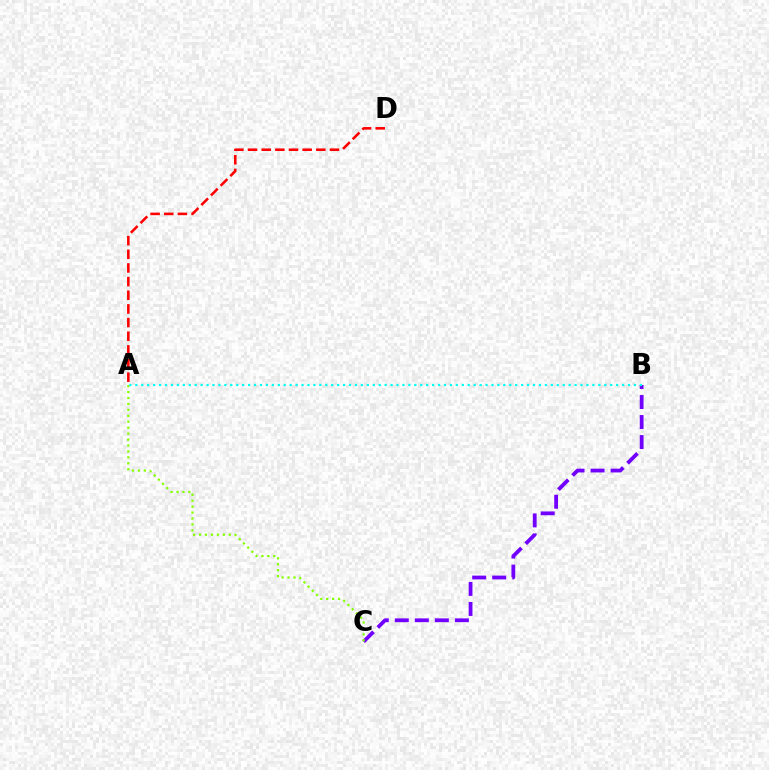{('B', 'C'): [{'color': '#7200ff', 'line_style': 'dashed', 'thickness': 2.72}], ('A', 'D'): [{'color': '#ff0000', 'line_style': 'dashed', 'thickness': 1.86}], ('A', 'C'): [{'color': '#84ff00', 'line_style': 'dotted', 'thickness': 1.61}], ('A', 'B'): [{'color': '#00fff6', 'line_style': 'dotted', 'thickness': 1.61}]}